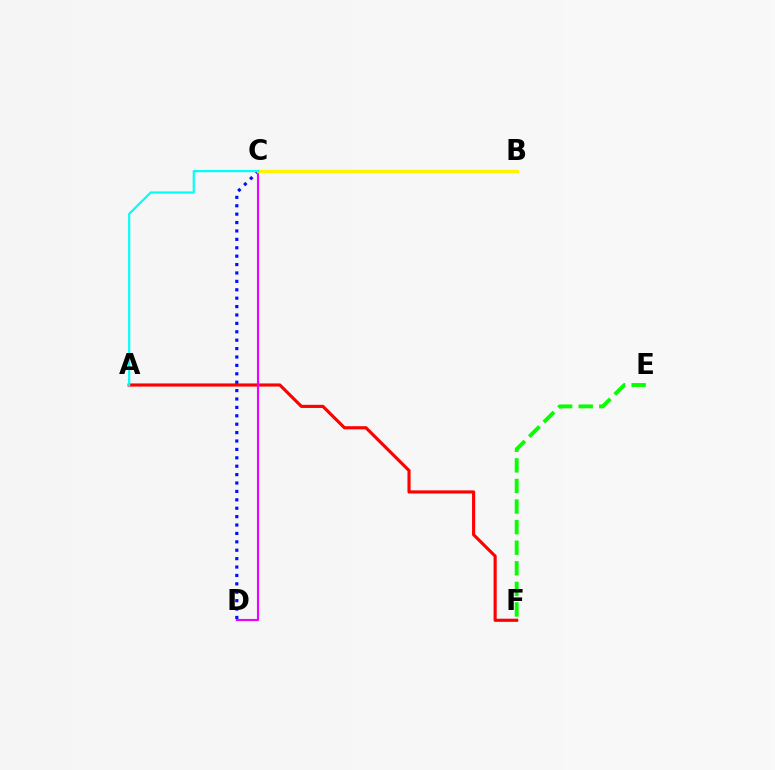{('A', 'F'): [{'color': '#ff0000', 'line_style': 'solid', 'thickness': 2.26}], ('C', 'D'): [{'color': '#0010ff', 'line_style': 'dotted', 'thickness': 2.28}, {'color': '#ee00ff', 'line_style': 'solid', 'thickness': 1.52}], ('E', 'F'): [{'color': '#08ff00', 'line_style': 'dashed', 'thickness': 2.8}], ('B', 'C'): [{'color': '#fcf500', 'line_style': 'solid', 'thickness': 2.4}], ('A', 'C'): [{'color': '#00fff6', 'line_style': 'solid', 'thickness': 1.57}]}